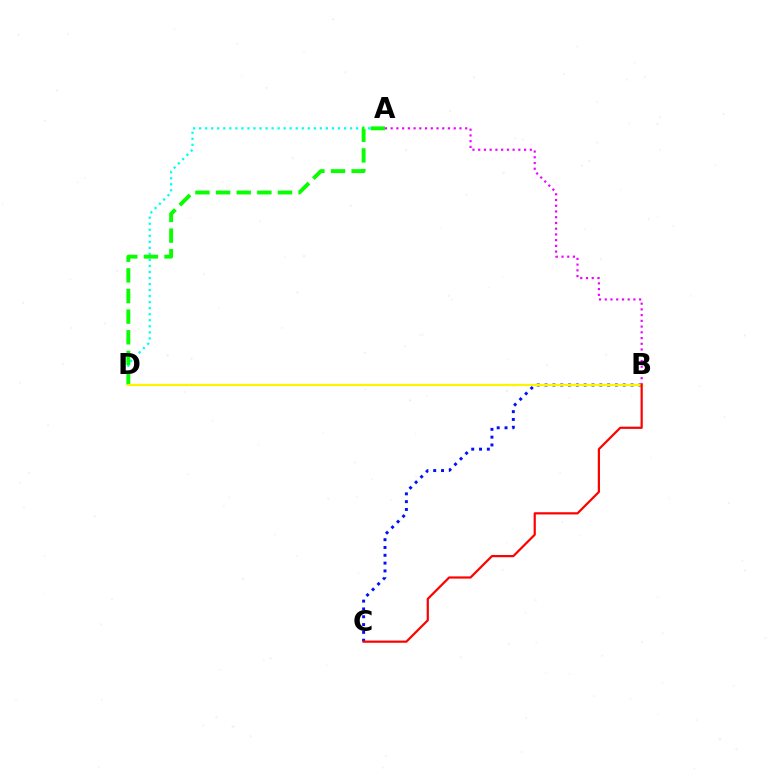{('B', 'C'): [{'color': '#0010ff', 'line_style': 'dotted', 'thickness': 2.12}, {'color': '#ff0000', 'line_style': 'solid', 'thickness': 1.59}], ('A', 'D'): [{'color': '#00fff6', 'line_style': 'dotted', 'thickness': 1.64}, {'color': '#08ff00', 'line_style': 'dashed', 'thickness': 2.8}], ('A', 'B'): [{'color': '#ee00ff', 'line_style': 'dotted', 'thickness': 1.56}], ('B', 'D'): [{'color': '#fcf500', 'line_style': 'solid', 'thickness': 1.6}]}